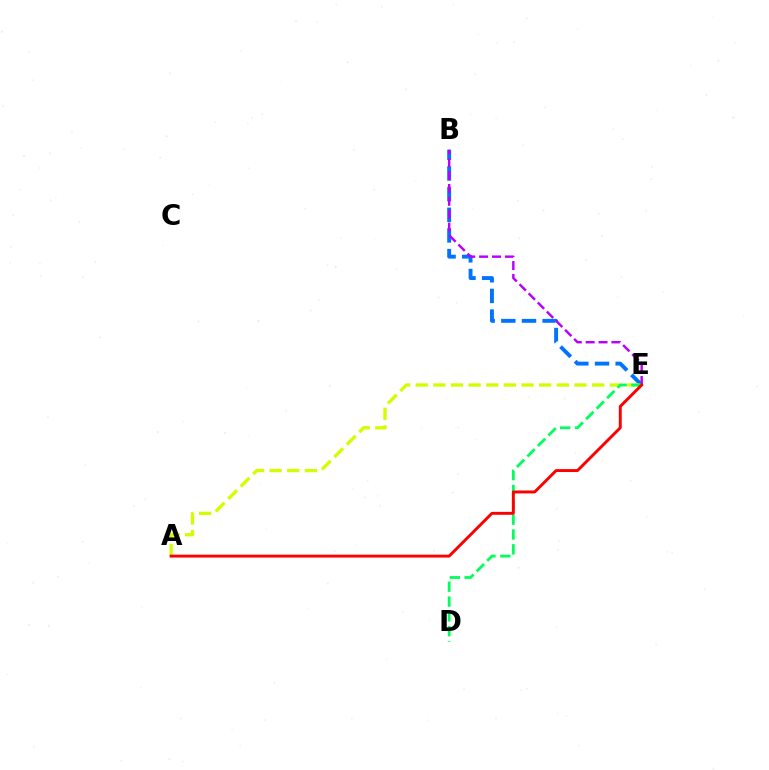{('B', 'E'): [{'color': '#0074ff', 'line_style': 'dashed', 'thickness': 2.81}, {'color': '#b900ff', 'line_style': 'dashed', 'thickness': 1.75}], ('A', 'E'): [{'color': '#d1ff00', 'line_style': 'dashed', 'thickness': 2.4}, {'color': '#ff0000', 'line_style': 'solid', 'thickness': 2.1}], ('D', 'E'): [{'color': '#00ff5c', 'line_style': 'dashed', 'thickness': 2.02}]}